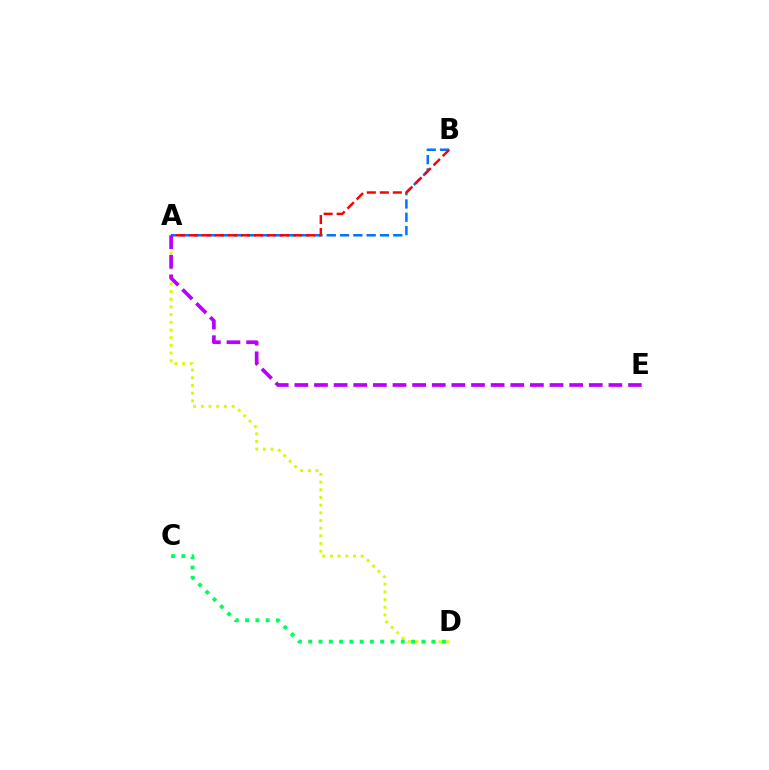{('A', 'B'): [{'color': '#0074ff', 'line_style': 'dashed', 'thickness': 1.81}, {'color': '#ff0000', 'line_style': 'dashed', 'thickness': 1.77}], ('A', 'D'): [{'color': '#d1ff00', 'line_style': 'dotted', 'thickness': 2.09}], ('A', 'E'): [{'color': '#b900ff', 'line_style': 'dashed', 'thickness': 2.67}], ('C', 'D'): [{'color': '#00ff5c', 'line_style': 'dotted', 'thickness': 2.79}]}